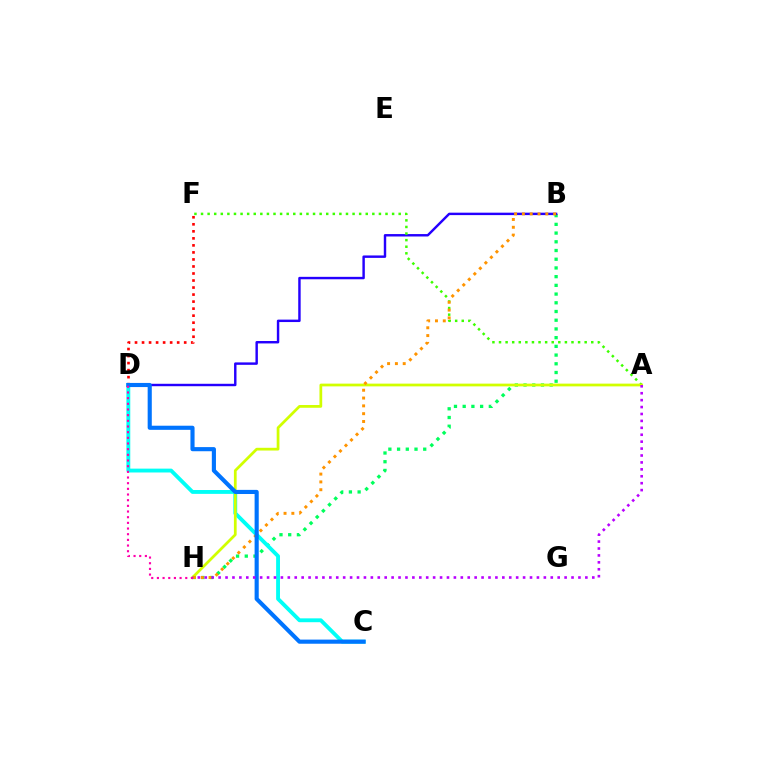{('B', 'H'): [{'color': '#00ff5c', 'line_style': 'dotted', 'thickness': 2.37}, {'color': '#ff9400', 'line_style': 'dotted', 'thickness': 2.12}], ('B', 'D'): [{'color': '#2500ff', 'line_style': 'solid', 'thickness': 1.75}], ('A', 'F'): [{'color': '#3dff00', 'line_style': 'dotted', 'thickness': 1.79}], ('C', 'D'): [{'color': '#00fff6', 'line_style': 'solid', 'thickness': 2.78}, {'color': '#0074ff', 'line_style': 'solid', 'thickness': 2.97}], ('A', 'H'): [{'color': '#d1ff00', 'line_style': 'solid', 'thickness': 1.98}, {'color': '#b900ff', 'line_style': 'dotted', 'thickness': 1.88}], ('D', 'F'): [{'color': '#ff0000', 'line_style': 'dotted', 'thickness': 1.91}], ('D', 'H'): [{'color': '#ff00ac', 'line_style': 'dotted', 'thickness': 1.54}]}